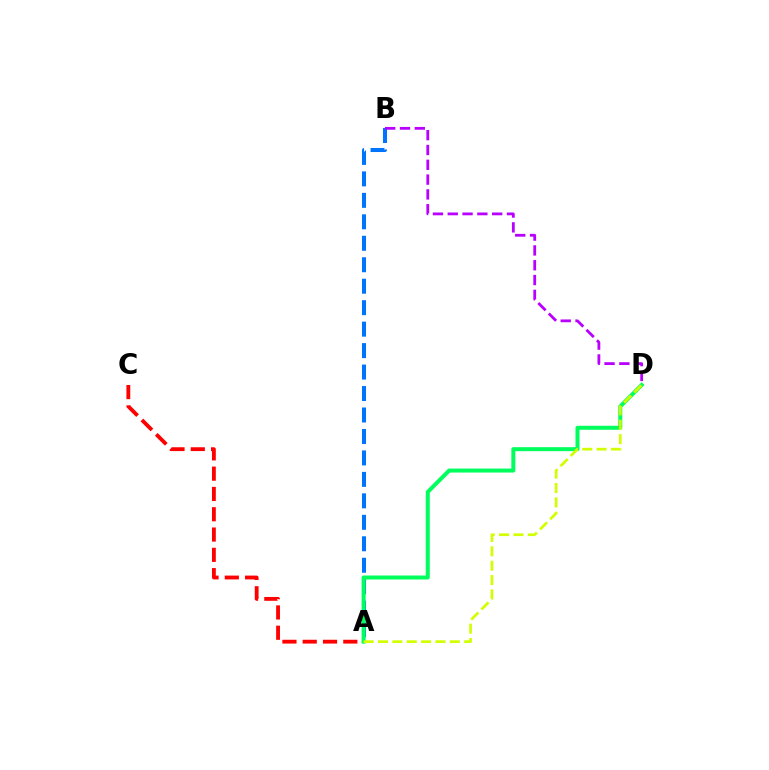{('A', 'B'): [{'color': '#0074ff', 'line_style': 'dashed', 'thickness': 2.92}], ('A', 'C'): [{'color': '#ff0000', 'line_style': 'dashed', 'thickness': 2.76}], ('B', 'D'): [{'color': '#b900ff', 'line_style': 'dashed', 'thickness': 2.01}], ('A', 'D'): [{'color': '#00ff5c', 'line_style': 'solid', 'thickness': 2.87}, {'color': '#d1ff00', 'line_style': 'dashed', 'thickness': 1.95}]}